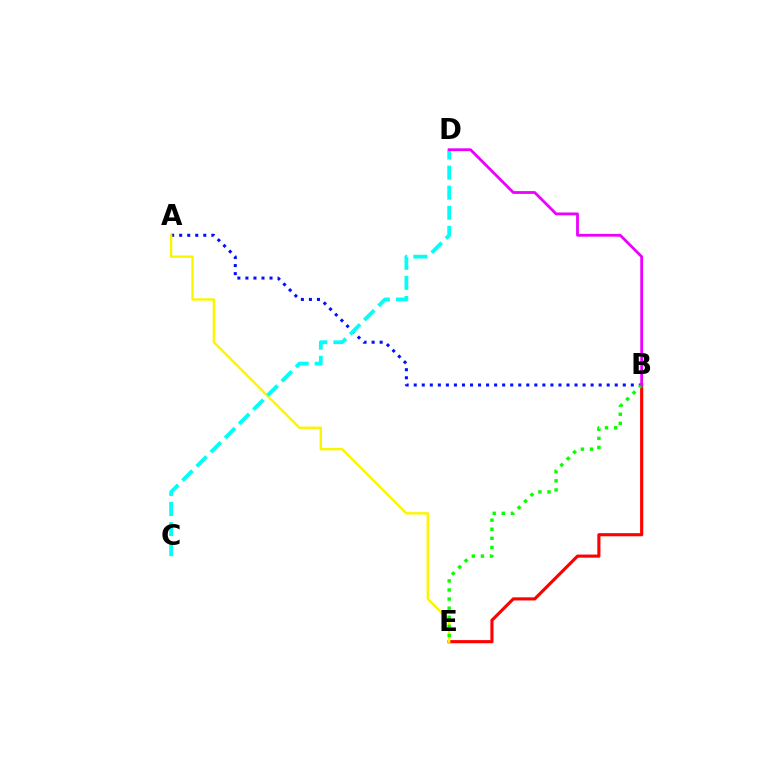{('A', 'B'): [{'color': '#0010ff', 'line_style': 'dotted', 'thickness': 2.18}], ('B', 'E'): [{'color': '#ff0000', 'line_style': 'solid', 'thickness': 2.25}, {'color': '#08ff00', 'line_style': 'dotted', 'thickness': 2.47}], ('A', 'E'): [{'color': '#fcf500', 'line_style': 'solid', 'thickness': 1.72}], ('C', 'D'): [{'color': '#00fff6', 'line_style': 'dashed', 'thickness': 2.73}], ('B', 'D'): [{'color': '#ee00ff', 'line_style': 'solid', 'thickness': 2.02}]}